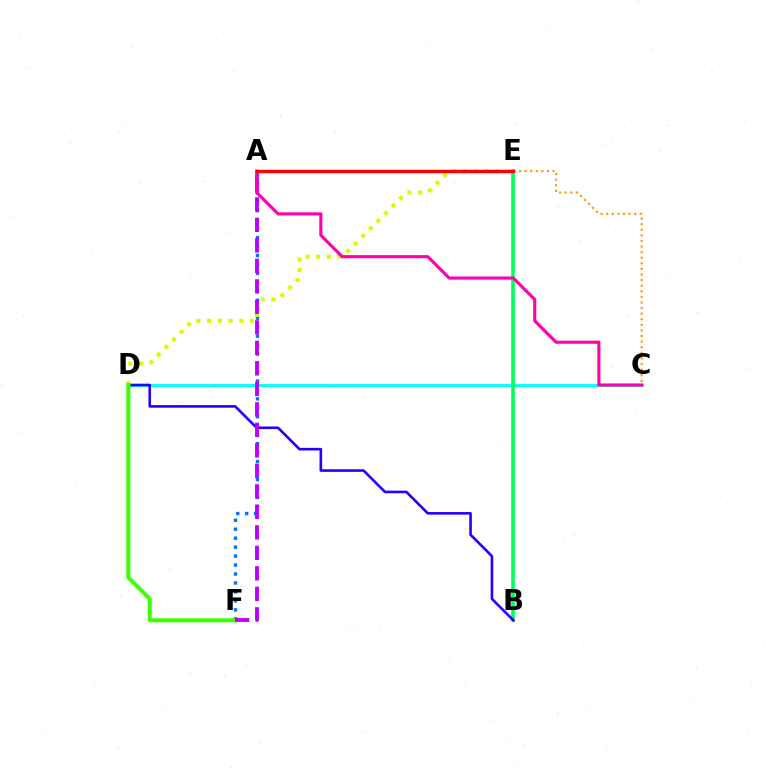{('A', 'F'): [{'color': '#0074ff', 'line_style': 'dotted', 'thickness': 2.43}, {'color': '#b900ff', 'line_style': 'dashed', 'thickness': 2.78}], ('C', 'D'): [{'color': '#00fff6', 'line_style': 'solid', 'thickness': 2.06}], ('B', 'E'): [{'color': '#00ff5c', 'line_style': 'solid', 'thickness': 2.61}], ('B', 'D'): [{'color': '#2500ff', 'line_style': 'solid', 'thickness': 1.88}], ('D', 'E'): [{'color': '#d1ff00', 'line_style': 'dotted', 'thickness': 2.91}], ('C', 'E'): [{'color': '#ff9400', 'line_style': 'dotted', 'thickness': 1.52}], ('D', 'F'): [{'color': '#3dff00', 'line_style': 'solid', 'thickness': 2.9}], ('A', 'C'): [{'color': '#ff00ac', 'line_style': 'solid', 'thickness': 2.24}], ('A', 'E'): [{'color': '#ff0000', 'line_style': 'solid', 'thickness': 2.44}]}